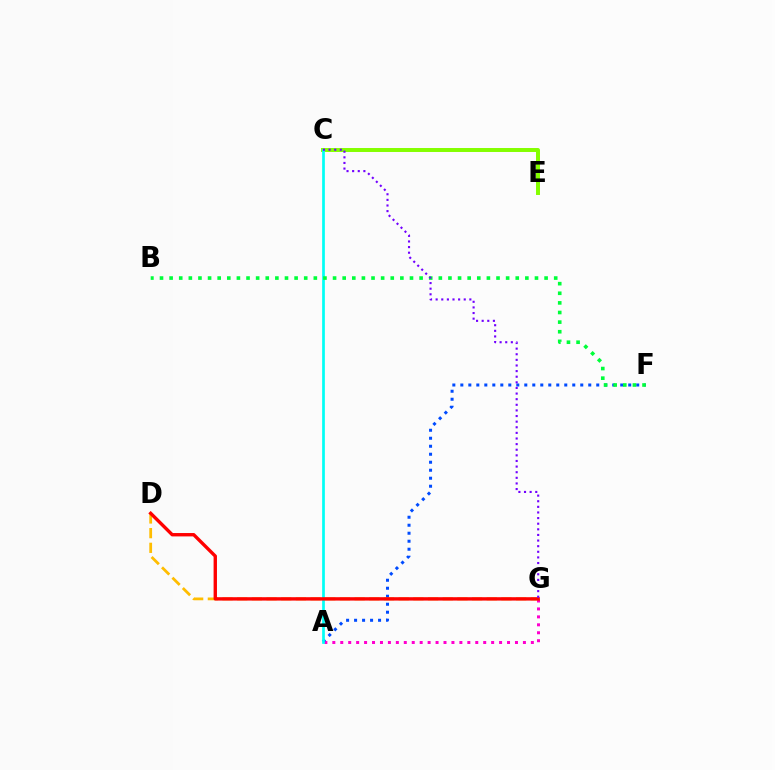{('C', 'E'): [{'color': '#84ff00', 'line_style': 'solid', 'thickness': 2.85}], ('A', 'G'): [{'color': '#ff00cf', 'line_style': 'dotted', 'thickness': 2.16}], ('A', 'F'): [{'color': '#004bff', 'line_style': 'dotted', 'thickness': 2.17}], ('D', 'G'): [{'color': '#ffbd00', 'line_style': 'dashed', 'thickness': 1.99}, {'color': '#ff0000', 'line_style': 'solid', 'thickness': 2.43}], ('A', 'C'): [{'color': '#00fff6', 'line_style': 'solid', 'thickness': 1.95}], ('B', 'F'): [{'color': '#00ff39', 'line_style': 'dotted', 'thickness': 2.61}], ('C', 'G'): [{'color': '#7200ff', 'line_style': 'dotted', 'thickness': 1.53}]}